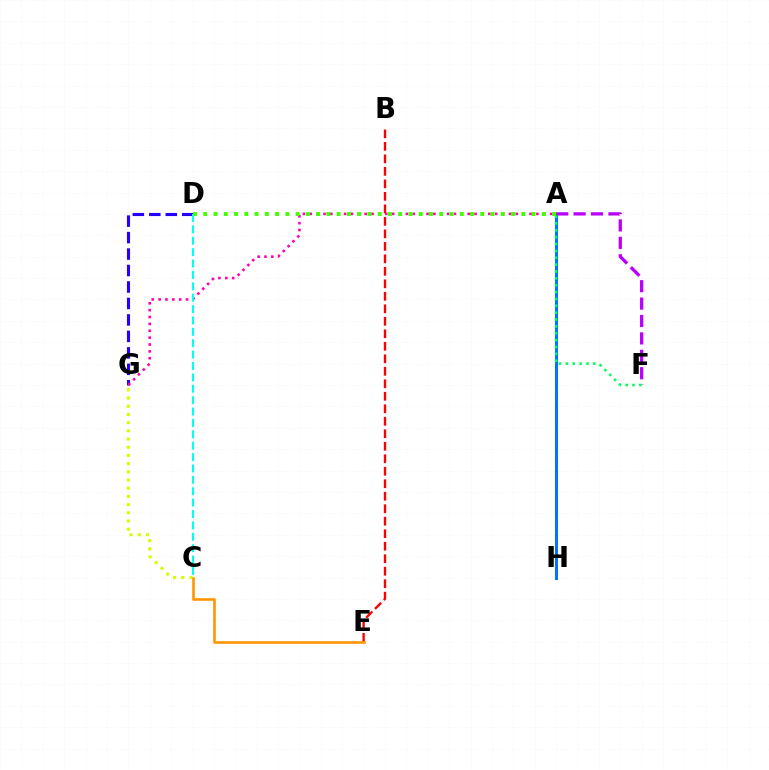{('D', 'G'): [{'color': '#2500ff', 'line_style': 'dashed', 'thickness': 2.24}], ('A', 'H'): [{'color': '#0074ff', 'line_style': 'solid', 'thickness': 2.14}], ('A', 'G'): [{'color': '#ff00ac', 'line_style': 'dotted', 'thickness': 1.87}], ('A', 'F'): [{'color': '#b900ff', 'line_style': 'dashed', 'thickness': 2.36}, {'color': '#00ff5c', 'line_style': 'dotted', 'thickness': 1.86}], ('C', 'D'): [{'color': '#00fff6', 'line_style': 'dashed', 'thickness': 1.55}], ('C', 'G'): [{'color': '#d1ff00', 'line_style': 'dotted', 'thickness': 2.23}], ('B', 'E'): [{'color': '#ff0000', 'line_style': 'dashed', 'thickness': 1.7}], ('C', 'E'): [{'color': '#ff9400', 'line_style': 'solid', 'thickness': 1.86}], ('A', 'D'): [{'color': '#3dff00', 'line_style': 'dotted', 'thickness': 2.79}]}